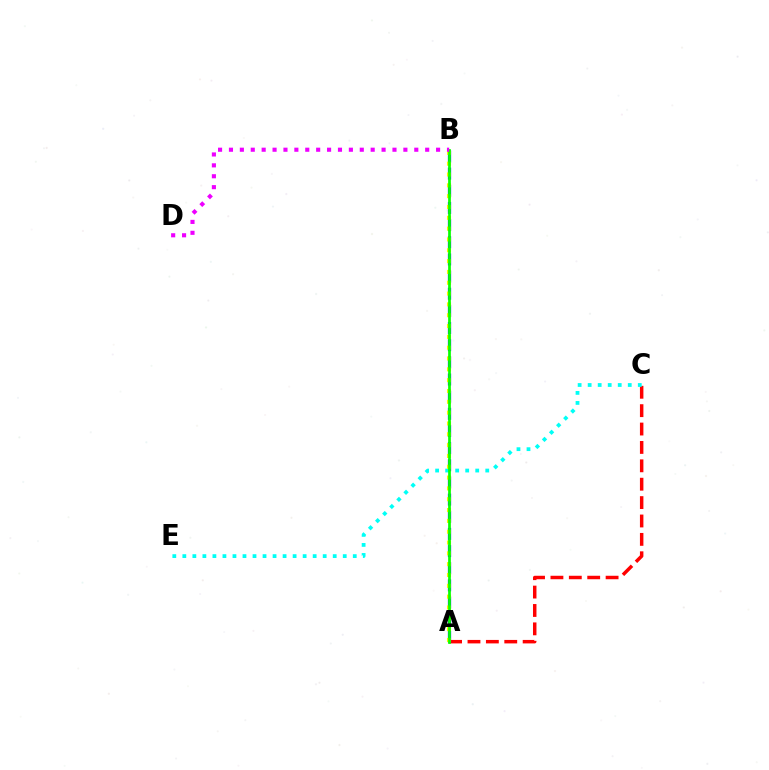{('A', 'C'): [{'color': '#ff0000', 'line_style': 'dashed', 'thickness': 2.5}], ('A', 'B'): [{'color': '#0010ff', 'line_style': 'dashed', 'thickness': 2.33}, {'color': '#fcf500', 'line_style': 'dotted', 'thickness': 2.94}, {'color': '#08ff00', 'line_style': 'solid', 'thickness': 1.96}], ('C', 'E'): [{'color': '#00fff6', 'line_style': 'dotted', 'thickness': 2.72}], ('B', 'D'): [{'color': '#ee00ff', 'line_style': 'dotted', 'thickness': 2.96}]}